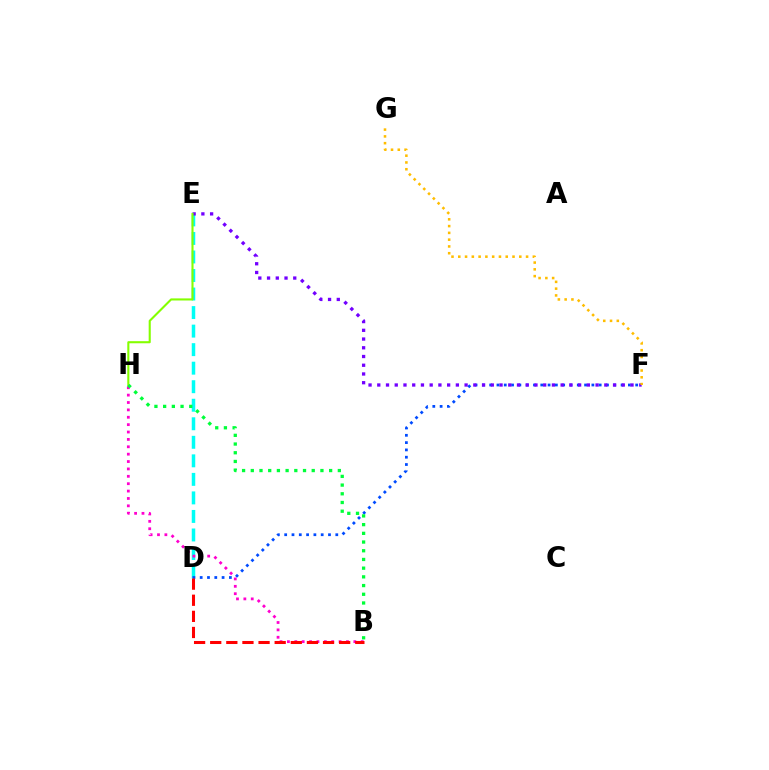{('D', 'E'): [{'color': '#00fff6', 'line_style': 'dashed', 'thickness': 2.52}], ('B', 'H'): [{'color': '#ff00cf', 'line_style': 'dotted', 'thickness': 2.01}, {'color': '#00ff39', 'line_style': 'dotted', 'thickness': 2.37}], ('D', 'F'): [{'color': '#004bff', 'line_style': 'dotted', 'thickness': 1.98}], ('E', 'F'): [{'color': '#7200ff', 'line_style': 'dotted', 'thickness': 2.37}], ('B', 'D'): [{'color': '#ff0000', 'line_style': 'dashed', 'thickness': 2.19}], ('E', 'H'): [{'color': '#84ff00', 'line_style': 'solid', 'thickness': 1.51}], ('F', 'G'): [{'color': '#ffbd00', 'line_style': 'dotted', 'thickness': 1.84}]}